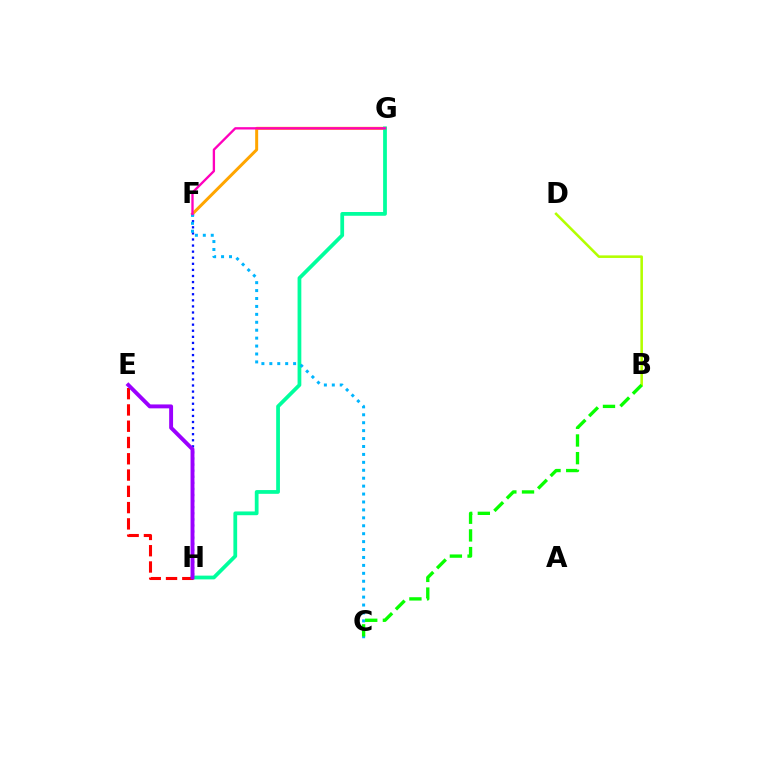{('F', 'G'): [{'color': '#ffa500', 'line_style': 'solid', 'thickness': 2.16}, {'color': '#ff00bd', 'line_style': 'solid', 'thickness': 1.68}], ('F', 'H'): [{'color': '#0010ff', 'line_style': 'dotted', 'thickness': 1.65}], ('B', 'D'): [{'color': '#b3ff00', 'line_style': 'solid', 'thickness': 1.85}], ('G', 'H'): [{'color': '#00ff9d', 'line_style': 'solid', 'thickness': 2.71}], ('C', 'F'): [{'color': '#00b5ff', 'line_style': 'dotted', 'thickness': 2.15}], ('E', 'H'): [{'color': '#ff0000', 'line_style': 'dashed', 'thickness': 2.21}, {'color': '#9b00ff', 'line_style': 'solid', 'thickness': 2.82}], ('B', 'C'): [{'color': '#08ff00', 'line_style': 'dashed', 'thickness': 2.4}]}